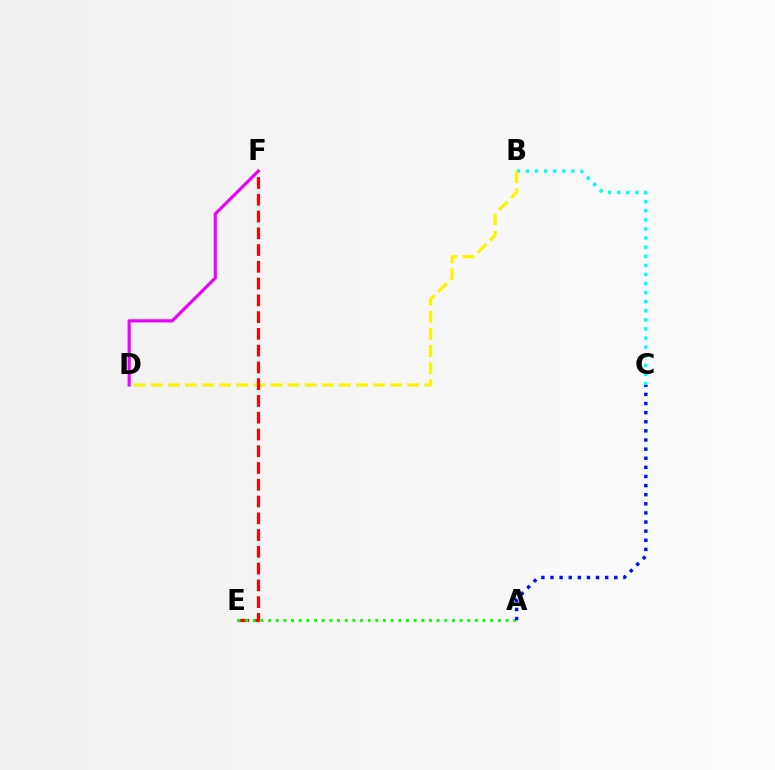{('B', 'C'): [{'color': '#00fff6', 'line_style': 'dotted', 'thickness': 2.47}], ('D', 'F'): [{'color': '#ee00ff', 'line_style': 'solid', 'thickness': 2.28}], ('B', 'D'): [{'color': '#fcf500', 'line_style': 'dashed', 'thickness': 2.32}], ('E', 'F'): [{'color': '#ff0000', 'line_style': 'dashed', 'thickness': 2.28}], ('A', 'E'): [{'color': '#08ff00', 'line_style': 'dotted', 'thickness': 2.08}], ('A', 'C'): [{'color': '#0010ff', 'line_style': 'dotted', 'thickness': 2.48}]}